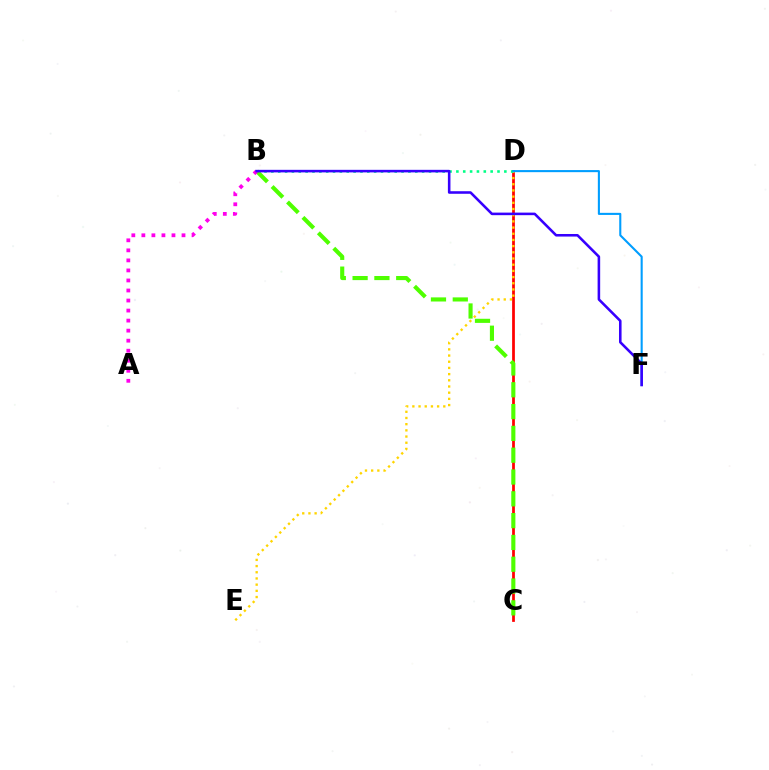{('C', 'D'): [{'color': '#ff0000', 'line_style': 'solid', 'thickness': 1.98}], ('D', 'E'): [{'color': '#ffd500', 'line_style': 'dotted', 'thickness': 1.68}], ('B', 'D'): [{'color': '#00ff86', 'line_style': 'dotted', 'thickness': 1.86}], ('B', 'C'): [{'color': '#4fff00', 'line_style': 'dashed', 'thickness': 2.96}], ('D', 'F'): [{'color': '#009eff', 'line_style': 'solid', 'thickness': 1.51}], ('A', 'B'): [{'color': '#ff00ed', 'line_style': 'dotted', 'thickness': 2.73}], ('B', 'F'): [{'color': '#3700ff', 'line_style': 'solid', 'thickness': 1.85}]}